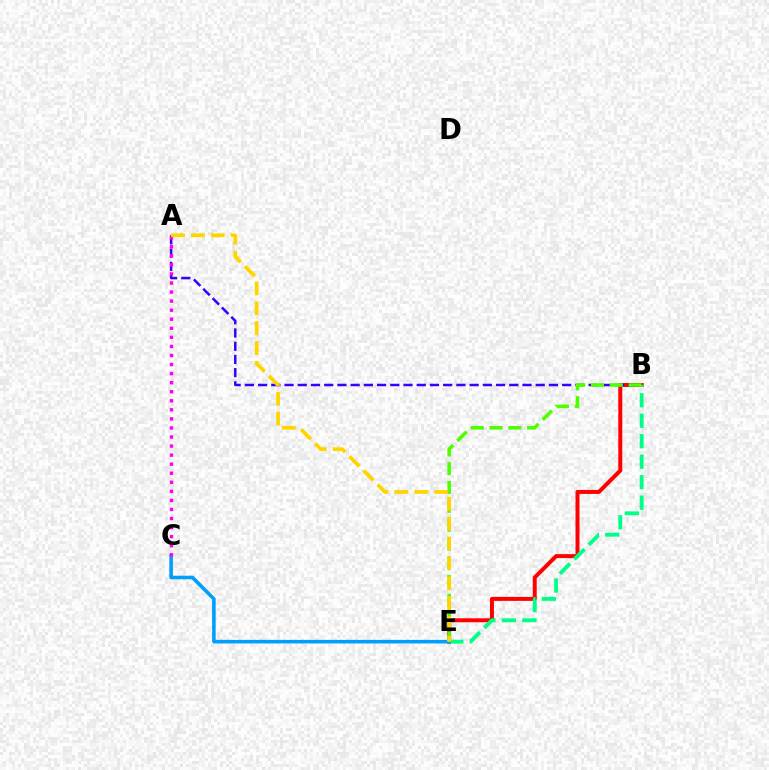{('B', 'E'): [{'color': '#ff0000', 'line_style': 'solid', 'thickness': 2.86}, {'color': '#00ff86', 'line_style': 'dashed', 'thickness': 2.78}, {'color': '#4fff00', 'line_style': 'dashed', 'thickness': 2.56}], ('C', 'E'): [{'color': '#009eff', 'line_style': 'solid', 'thickness': 2.57}], ('A', 'B'): [{'color': '#3700ff', 'line_style': 'dashed', 'thickness': 1.8}], ('A', 'C'): [{'color': '#ff00ed', 'line_style': 'dotted', 'thickness': 2.46}], ('A', 'E'): [{'color': '#ffd500', 'line_style': 'dashed', 'thickness': 2.7}]}